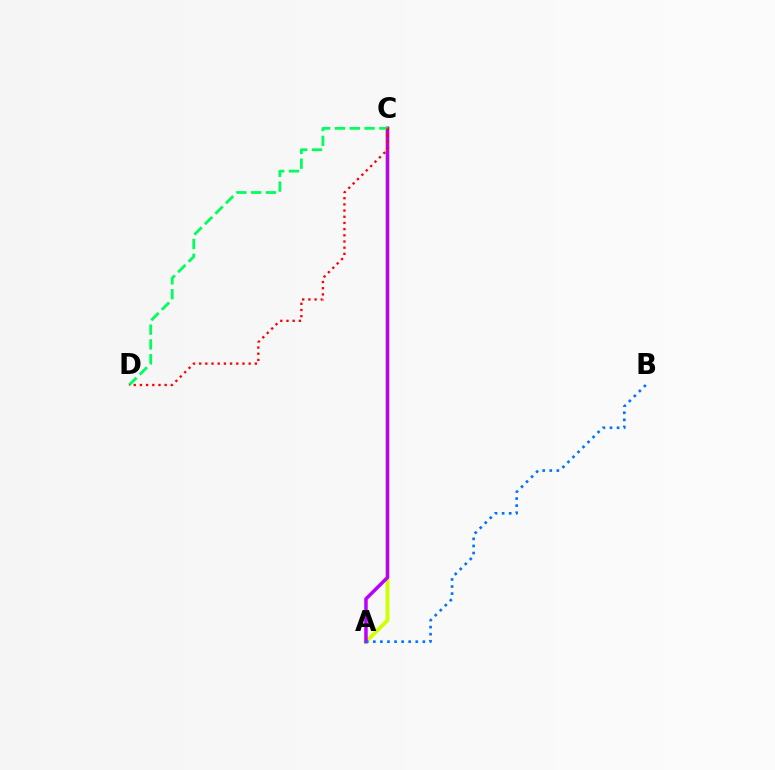{('A', 'C'): [{'color': '#d1ff00', 'line_style': 'solid', 'thickness': 2.76}, {'color': '#b900ff', 'line_style': 'solid', 'thickness': 2.52}], ('A', 'B'): [{'color': '#0074ff', 'line_style': 'dotted', 'thickness': 1.92}], ('C', 'D'): [{'color': '#00ff5c', 'line_style': 'dashed', 'thickness': 2.01}, {'color': '#ff0000', 'line_style': 'dotted', 'thickness': 1.68}]}